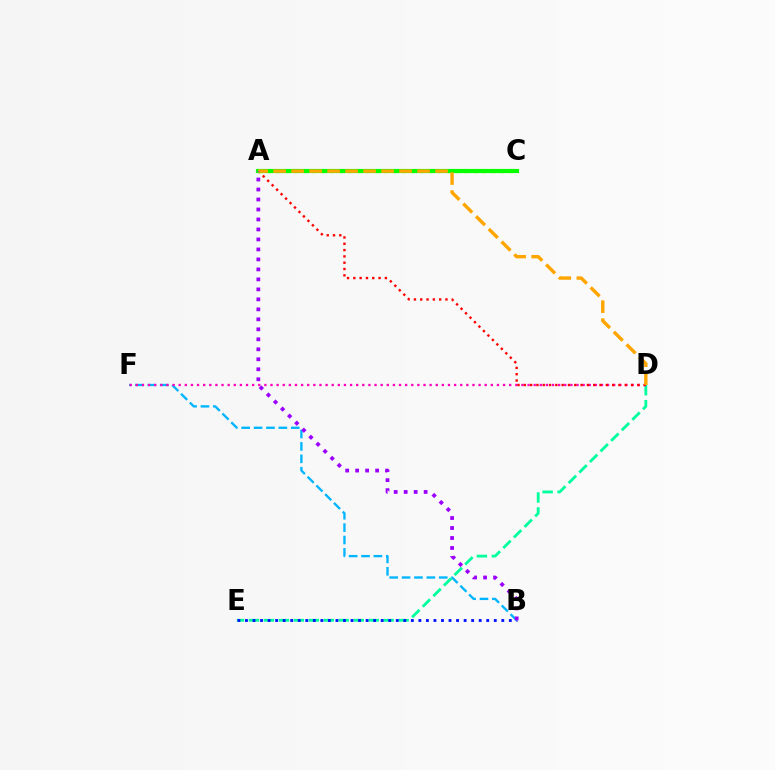{('B', 'F'): [{'color': '#00b5ff', 'line_style': 'dashed', 'thickness': 1.68}], ('D', 'E'): [{'color': '#00ff9d', 'line_style': 'dashed', 'thickness': 2.03}], ('D', 'F'): [{'color': '#ff00bd', 'line_style': 'dotted', 'thickness': 1.66}], ('A', 'D'): [{'color': '#ff0000', 'line_style': 'dotted', 'thickness': 1.71}, {'color': '#ffa500', 'line_style': 'dashed', 'thickness': 2.44}], ('A', 'C'): [{'color': '#b3ff00', 'line_style': 'dotted', 'thickness': 2.44}, {'color': '#08ff00', 'line_style': 'solid', 'thickness': 3.0}], ('B', 'E'): [{'color': '#0010ff', 'line_style': 'dotted', 'thickness': 2.05}], ('A', 'B'): [{'color': '#9b00ff', 'line_style': 'dotted', 'thickness': 2.71}]}